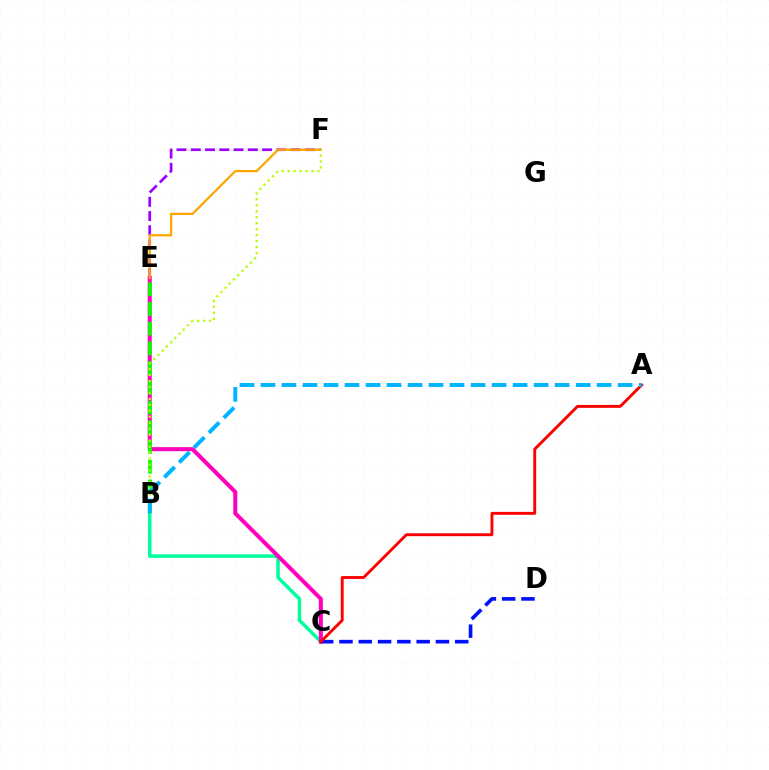{('B', 'C'): [{'color': '#00ff9d', 'line_style': 'solid', 'thickness': 2.53}], ('E', 'F'): [{'color': '#9b00ff', 'line_style': 'dashed', 'thickness': 1.94}, {'color': '#ffa500', 'line_style': 'solid', 'thickness': 1.61}], ('C', 'E'): [{'color': '#ff00bd', 'line_style': 'solid', 'thickness': 2.91}], ('C', 'D'): [{'color': '#0010ff', 'line_style': 'dashed', 'thickness': 2.62}], ('B', 'E'): [{'color': '#08ff00', 'line_style': 'dashed', 'thickness': 2.68}], ('A', 'C'): [{'color': '#ff0000', 'line_style': 'solid', 'thickness': 2.08}], ('B', 'F'): [{'color': '#b3ff00', 'line_style': 'dotted', 'thickness': 1.62}], ('A', 'B'): [{'color': '#00b5ff', 'line_style': 'dashed', 'thickness': 2.85}]}